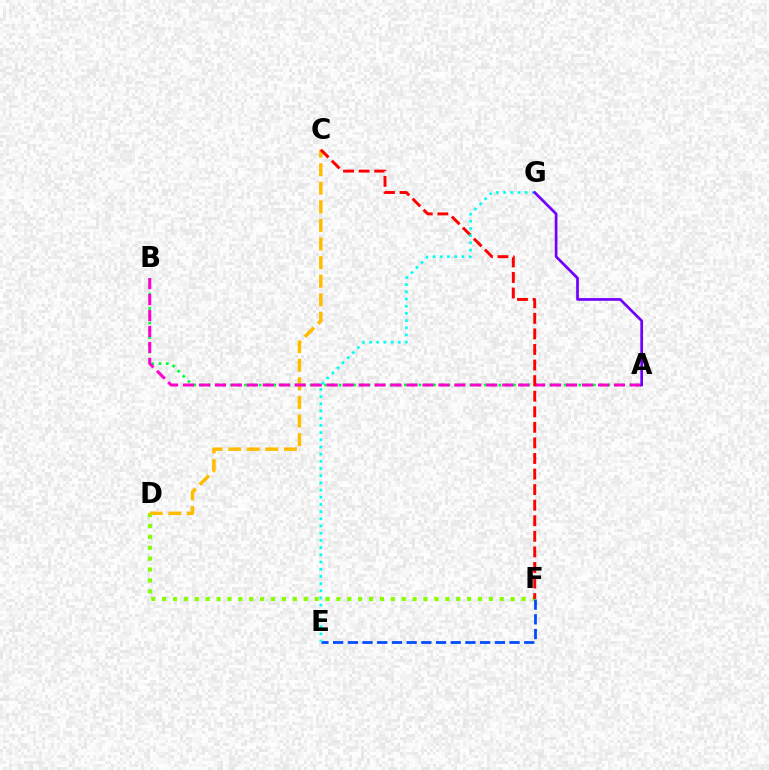{('D', 'F'): [{'color': '#84ff00', 'line_style': 'dotted', 'thickness': 2.96}], ('C', 'D'): [{'color': '#ffbd00', 'line_style': 'dashed', 'thickness': 2.52}], ('A', 'B'): [{'color': '#00ff39', 'line_style': 'dotted', 'thickness': 1.97}, {'color': '#ff00cf', 'line_style': 'dashed', 'thickness': 2.17}], ('E', 'F'): [{'color': '#004bff', 'line_style': 'dashed', 'thickness': 2.0}], ('C', 'F'): [{'color': '#ff0000', 'line_style': 'dashed', 'thickness': 2.12}], ('E', 'G'): [{'color': '#00fff6', 'line_style': 'dotted', 'thickness': 1.95}], ('A', 'G'): [{'color': '#7200ff', 'line_style': 'solid', 'thickness': 1.95}]}